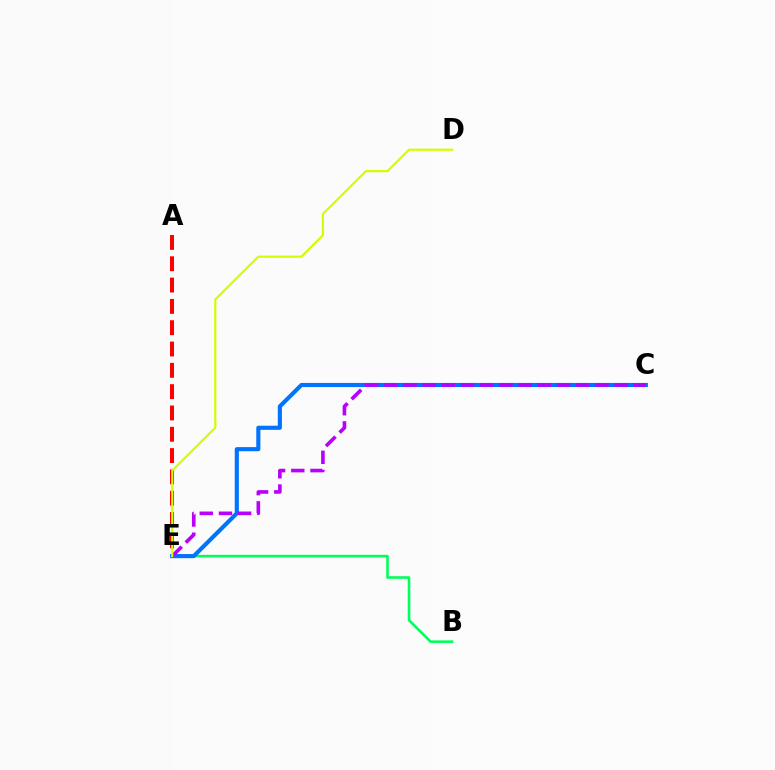{('A', 'E'): [{'color': '#ff0000', 'line_style': 'dashed', 'thickness': 2.9}], ('B', 'E'): [{'color': '#00ff5c', 'line_style': 'solid', 'thickness': 1.87}], ('C', 'E'): [{'color': '#0074ff', 'line_style': 'solid', 'thickness': 2.97}, {'color': '#b900ff', 'line_style': 'dashed', 'thickness': 2.61}], ('D', 'E'): [{'color': '#d1ff00', 'line_style': 'solid', 'thickness': 1.57}]}